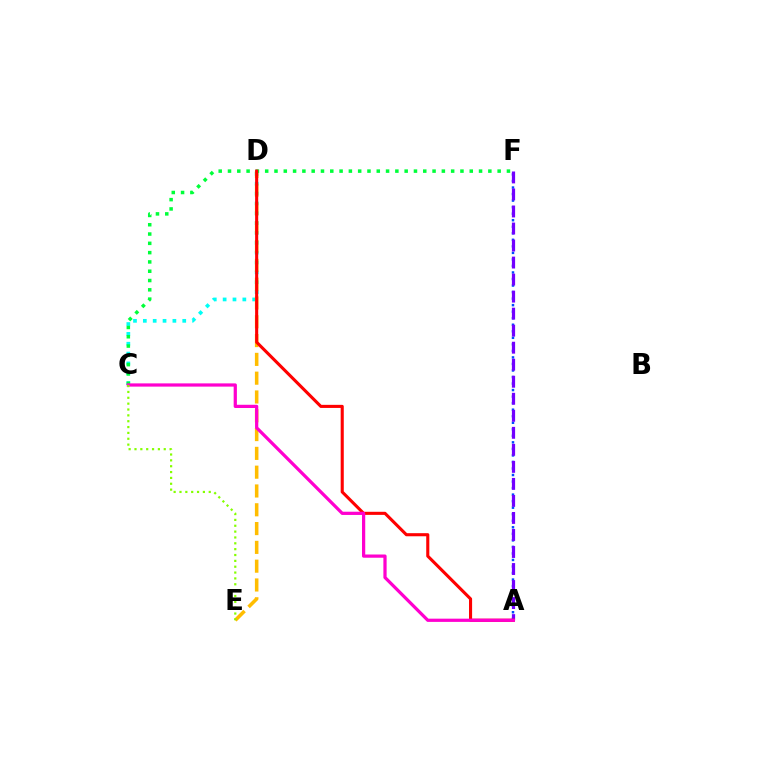{('C', 'D'): [{'color': '#00fff6', 'line_style': 'dotted', 'thickness': 2.68}], ('A', 'F'): [{'color': '#004bff', 'line_style': 'dotted', 'thickness': 1.78}, {'color': '#7200ff', 'line_style': 'dashed', 'thickness': 2.31}], ('D', 'E'): [{'color': '#ffbd00', 'line_style': 'dashed', 'thickness': 2.55}], ('C', 'F'): [{'color': '#00ff39', 'line_style': 'dotted', 'thickness': 2.53}], ('A', 'D'): [{'color': '#ff0000', 'line_style': 'solid', 'thickness': 2.23}], ('A', 'C'): [{'color': '#ff00cf', 'line_style': 'solid', 'thickness': 2.33}], ('C', 'E'): [{'color': '#84ff00', 'line_style': 'dotted', 'thickness': 1.59}]}